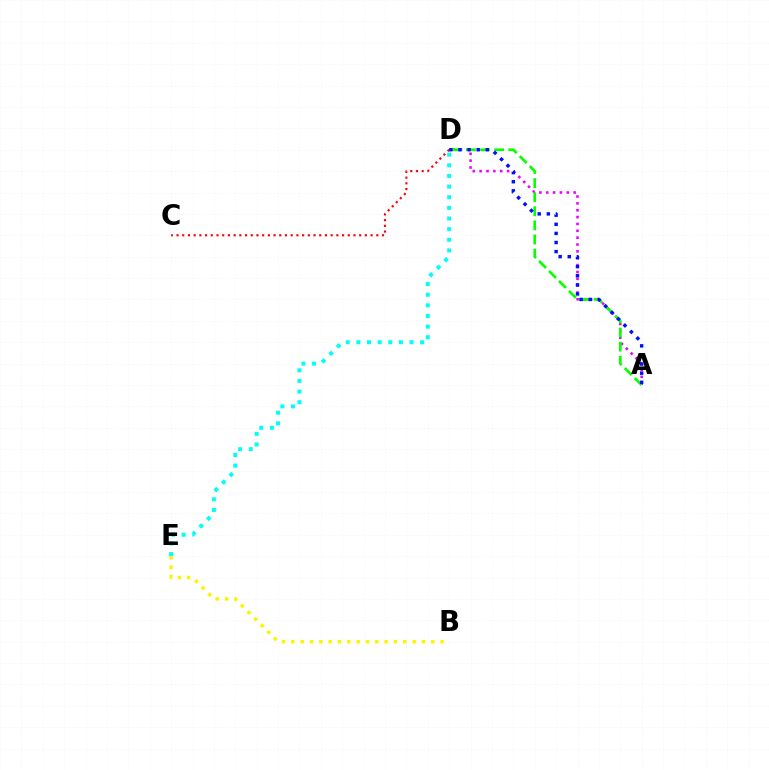{('A', 'D'): [{'color': '#ee00ff', 'line_style': 'dotted', 'thickness': 1.86}, {'color': '#08ff00', 'line_style': 'dashed', 'thickness': 1.92}, {'color': '#0010ff', 'line_style': 'dotted', 'thickness': 2.47}], ('B', 'E'): [{'color': '#fcf500', 'line_style': 'dotted', 'thickness': 2.53}], ('C', 'D'): [{'color': '#ff0000', 'line_style': 'dotted', 'thickness': 1.55}], ('D', 'E'): [{'color': '#00fff6', 'line_style': 'dotted', 'thickness': 2.89}]}